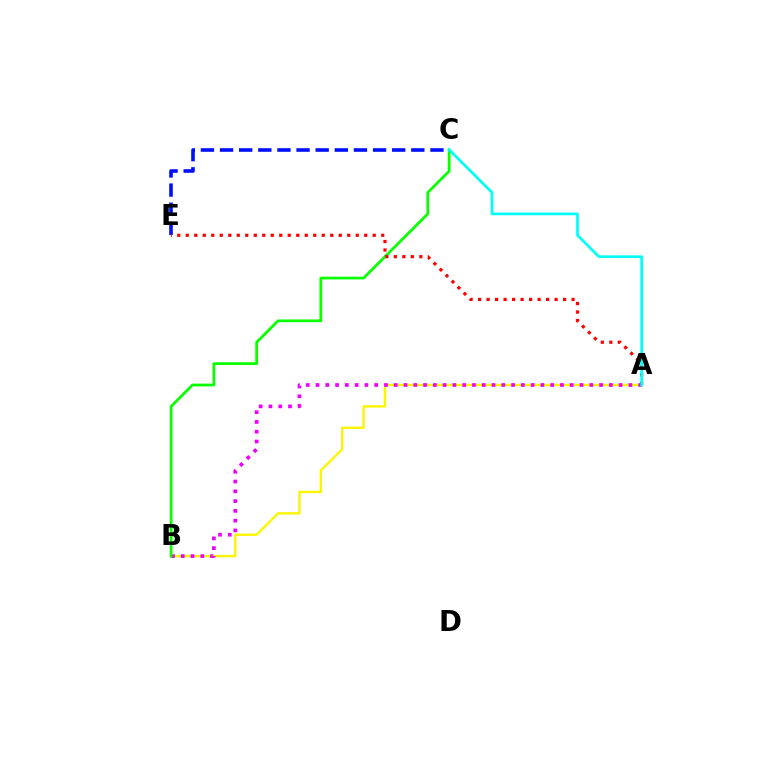{('A', 'B'): [{'color': '#fcf500', 'line_style': 'solid', 'thickness': 1.7}, {'color': '#ee00ff', 'line_style': 'dotted', 'thickness': 2.66}], ('C', 'E'): [{'color': '#0010ff', 'line_style': 'dashed', 'thickness': 2.6}], ('B', 'C'): [{'color': '#08ff00', 'line_style': 'solid', 'thickness': 1.97}], ('A', 'E'): [{'color': '#ff0000', 'line_style': 'dotted', 'thickness': 2.31}], ('A', 'C'): [{'color': '#00fff6', 'line_style': 'solid', 'thickness': 1.95}]}